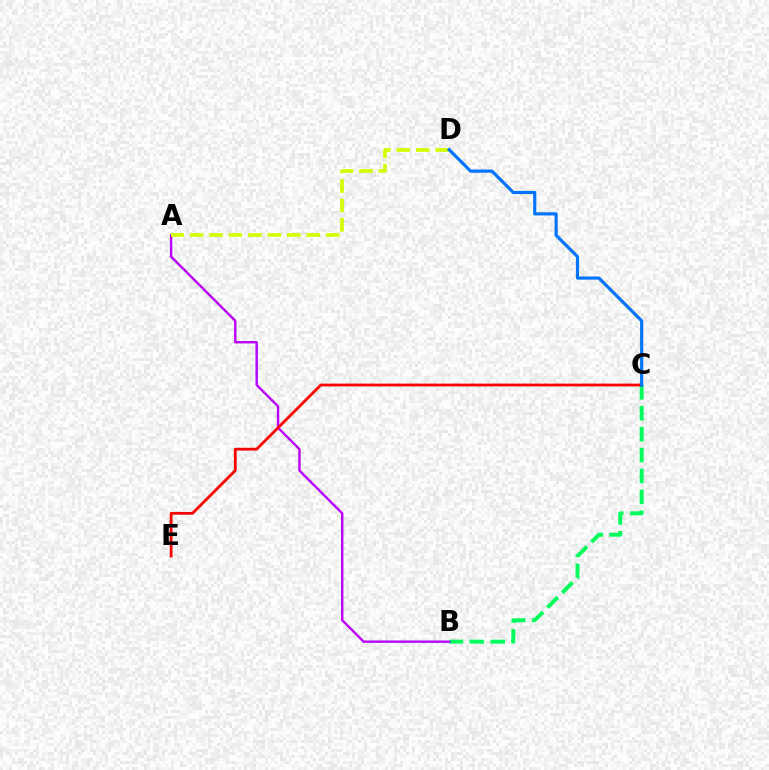{('B', 'C'): [{'color': '#00ff5c', 'line_style': 'dashed', 'thickness': 2.84}], ('A', 'B'): [{'color': '#b900ff', 'line_style': 'solid', 'thickness': 1.73}], ('C', 'E'): [{'color': '#ff0000', 'line_style': 'solid', 'thickness': 2.0}], ('A', 'D'): [{'color': '#d1ff00', 'line_style': 'dashed', 'thickness': 2.64}], ('C', 'D'): [{'color': '#0074ff', 'line_style': 'solid', 'thickness': 2.29}]}